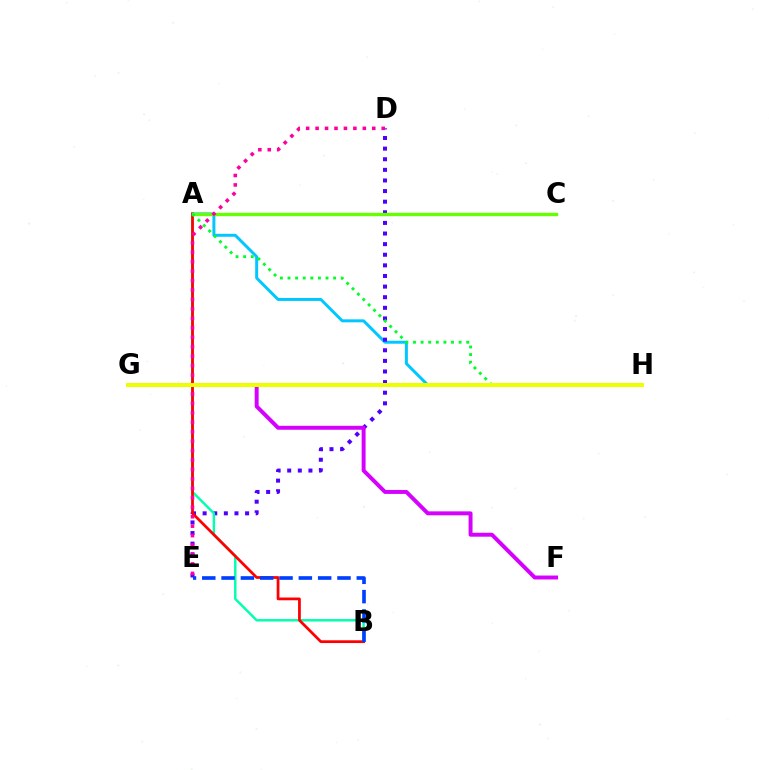{('A', 'H'): [{'color': '#00c7ff', 'line_style': 'solid', 'thickness': 2.14}, {'color': '#00ff27', 'line_style': 'dotted', 'thickness': 2.07}], ('D', 'E'): [{'color': '#4f00ff', 'line_style': 'dotted', 'thickness': 2.88}, {'color': '#ff00a0', 'line_style': 'dotted', 'thickness': 2.57}], ('A', 'B'): [{'color': '#00ffaf', 'line_style': 'solid', 'thickness': 1.75}, {'color': '#ff0000', 'line_style': 'solid', 'thickness': 1.98}], ('G', 'H'): [{'color': '#ff8800', 'line_style': 'solid', 'thickness': 2.85}, {'color': '#eeff00', 'line_style': 'solid', 'thickness': 2.87}], ('A', 'C'): [{'color': '#66ff00', 'line_style': 'solid', 'thickness': 2.4}], ('F', 'G'): [{'color': '#d600ff', 'line_style': 'solid', 'thickness': 2.84}], ('B', 'E'): [{'color': '#003fff', 'line_style': 'dashed', 'thickness': 2.62}]}